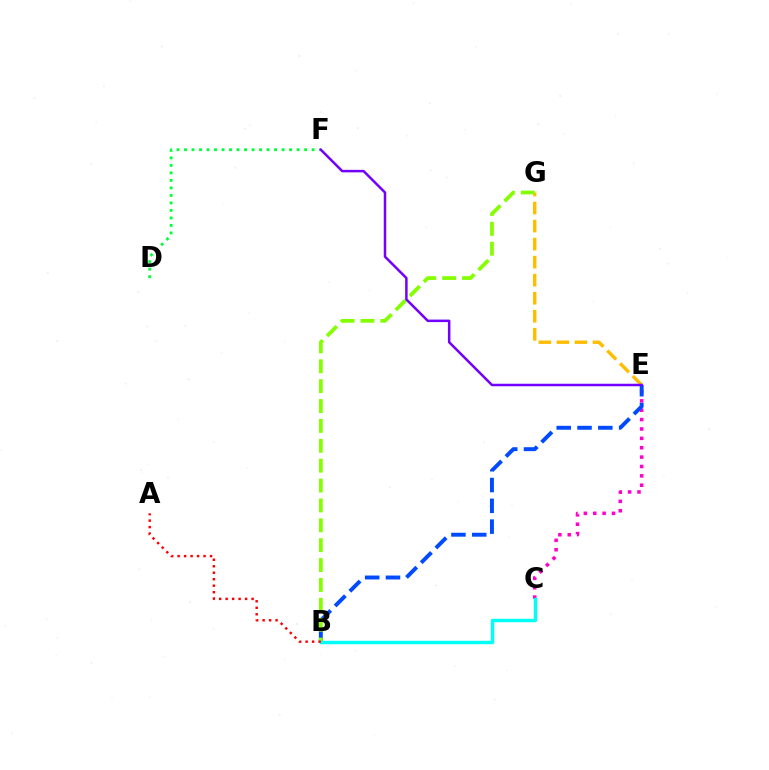{('C', 'E'): [{'color': '#ff00cf', 'line_style': 'dotted', 'thickness': 2.55}], ('B', 'E'): [{'color': '#004bff', 'line_style': 'dashed', 'thickness': 2.83}], ('E', 'G'): [{'color': '#ffbd00', 'line_style': 'dashed', 'thickness': 2.45}], ('D', 'F'): [{'color': '#00ff39', 'line_style': 'dotted', 'thickness': 2.04}], ('B', 'G'): [{'color': '#84ff00', 'line_style': 'dashed', 'thickness': 2.7}], ('B', 'C'): [{'color': '#00fff6', 'line_style': 'solid', 'thickness': 2.47}], ('E', 'F'): [{'color': '#7200ff', 'line_style': 'solid', 'thickness': 1.8}], ('A', 'B'): [{'color': '#ff0000', 'line_style': 'dotted', 'thickness': 1.76}]}